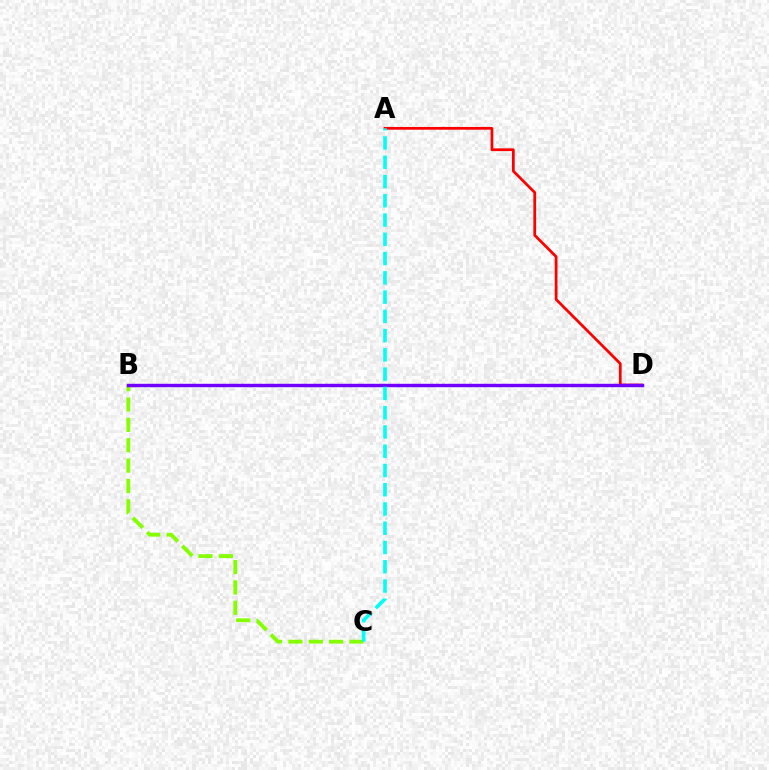{('B', 'C'): [{'color': '#84ff00', 'line_style': 'dashed', 'thickness': 2.77}], ('A', 'D'): [{'color': '#ff0000', 'line_style': 'solid', 'thickness': 1.98}], ('B', 'D'): [{'color': '#7200ff', 'line_style': 'solid', 'thickness': 2.46}], ('A', 'C'): [{'color': '#00fff6', 'line_style': 'dashed', 'thickness': 2.62}]}